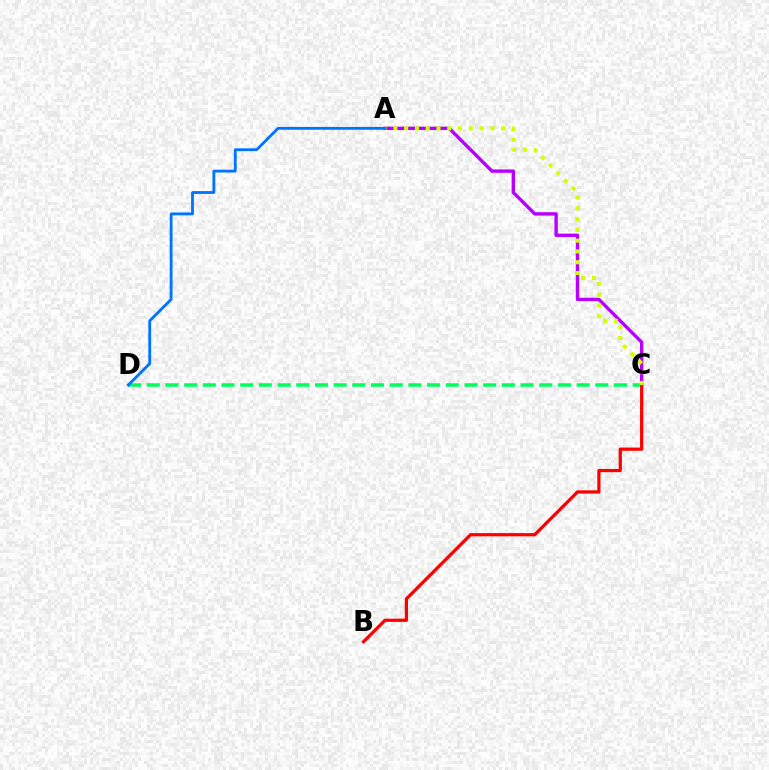{('A', 'C'): [{'color': '#b900ff', 'line_style': 'solid', 'thickness': 2.43}, {'color': '#d1ff00', 'line_style': 'dotted', 'thickness': 2.93}], ('C', 'D'): [{'color': '#00ff5c', 'line_style': 'dashed', 'thickness': 2.54}], ('B', 'C'): [{'color': '#ff0000', 'line_style': 'solid', 'thickness': 2.32}], ('A', 'D'): [{'color': '#0074ff', 'line_style': 'solid', 'thickness': 2.03}]}